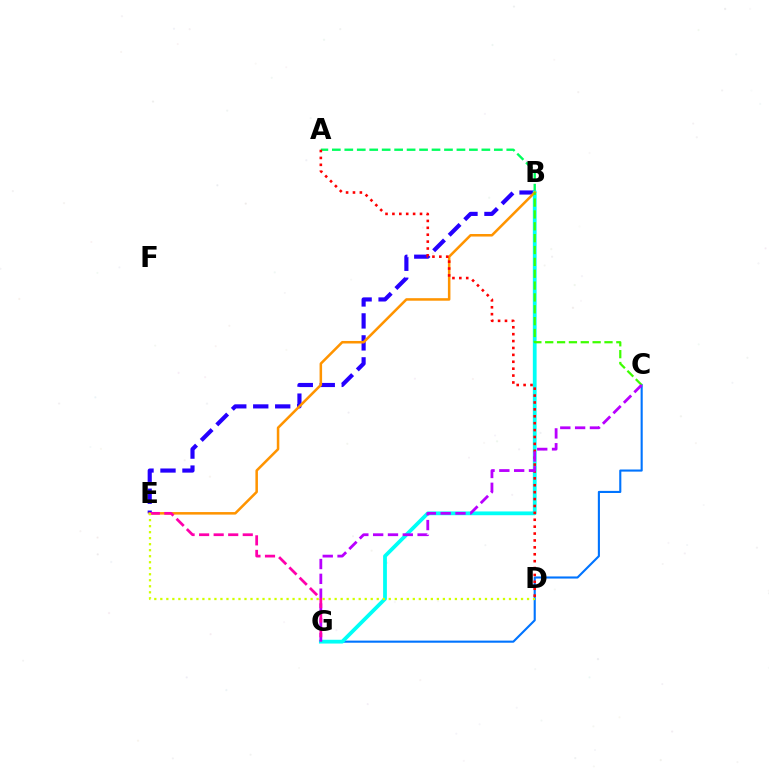{('B', 'E'): [{'color': '#2500ff', 'line_style': 'dashed', 'thickness': 2.99}, {'color': '#ff9400', 'line_style': 'solid', 'thickness': 1.82}], ('C', 'G'): [{'color': '#0074ff', 'line_style': 'solid', 'thickness': 1.52}, {'color': '#b900ff', 'line_style': 'dashed', 'thickness': 2.01}], ('A', 'B'): [{'color': '#00ff5c', 'line_style': 'dashed', 'thickness': 1.69}], ('B', 'G'): [{'color': '#00fff6', 'line_style': 'solid', 'thickness': 2.72}], ('A', 'D'): [{'color': '#ff0000', 'line_style': 'dotted', 'thickness': 1.87}], ('B', 'C'): [{'color': '#3dff00', 'line_style': 'dashed', 'thickness': 1.61}], ('E', 'G'): [{'color': '#ff00ac', 'line_style': 'dashed', 'thickness': 1.98}], ('D', 'E'): [{'color': '#d1ff00', 'line_style': 'dotted', 'thickness': 1.63}]}